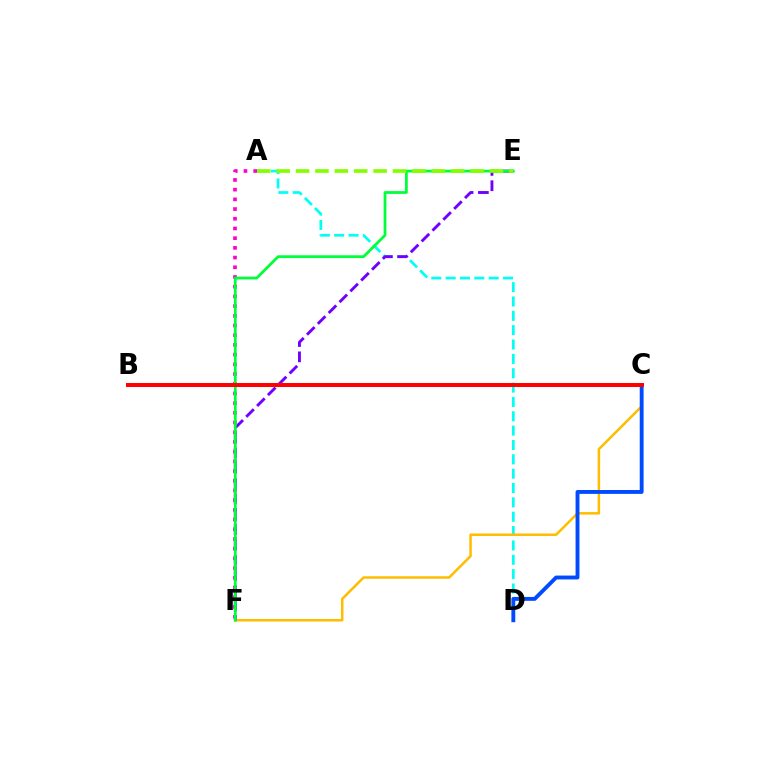{('A', 'D'): [{'color': '#00fff6', 'line_style': 'dashed', 'thickness': 1.95}], ('A', 'F'): [{'color': '#ff00cf', 'line_style': 'dotted', 'thickness': 2.64}], ('C', 'F'): [{'color': '#ffbd00', 'line_style': 'solid', 'thickness': 1.8}], ('E', 'F'): [{'color': '#7200ff', 'line_style': 'dashed', 'thickness': 2.08}, {'color': '#00ff39', 'line_style': 'solid', 'thickness': 1.99}], ('A', 'E'): [{'color': '#84ff00', 'line_style': 'dashed', 'thickness': 2.63}], ('C', 'D'): [{'color': '#004bff', 'line_style': 'solid', 'thickness': 2.79}], ('B', 'C'): [{'color': '#ff0000', 'line_style': 'solid', 'thickness': 2.86}]}